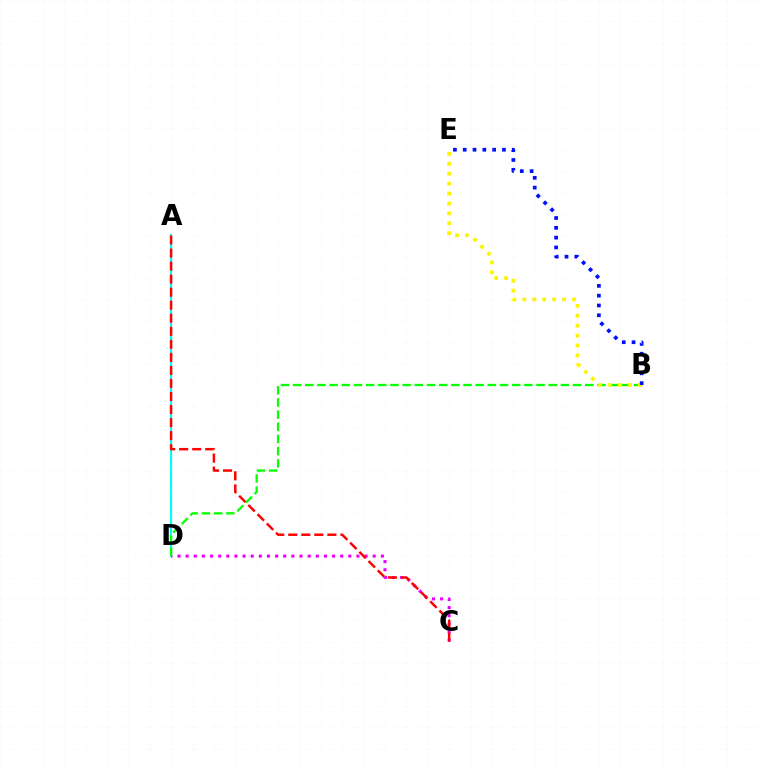{('A', 'D'): [{'color': '#00fff6', 'line_style': 'solid', 'thickness': 1.59}], ('C', 'D'): [{'color': '#ee00ff', 'line_style': 'dotted', 'thickness': 2.21}], ('B', 'D'): [{'color': '#08ff00', 'line_style': 'dashed', 'thickness': 1.65}], ('B', 'E'): [{'color': '#fcf500', 'line_style': 'dotted', 'thickness': 2.69}, {'color': '#0010ff', 'line_style': 'dotted', 'thickness': 2.67}], ('A', 'C'): [{'color': '#ff0000', 'line_style': 'dashed', 'thickness': 1.77}]}